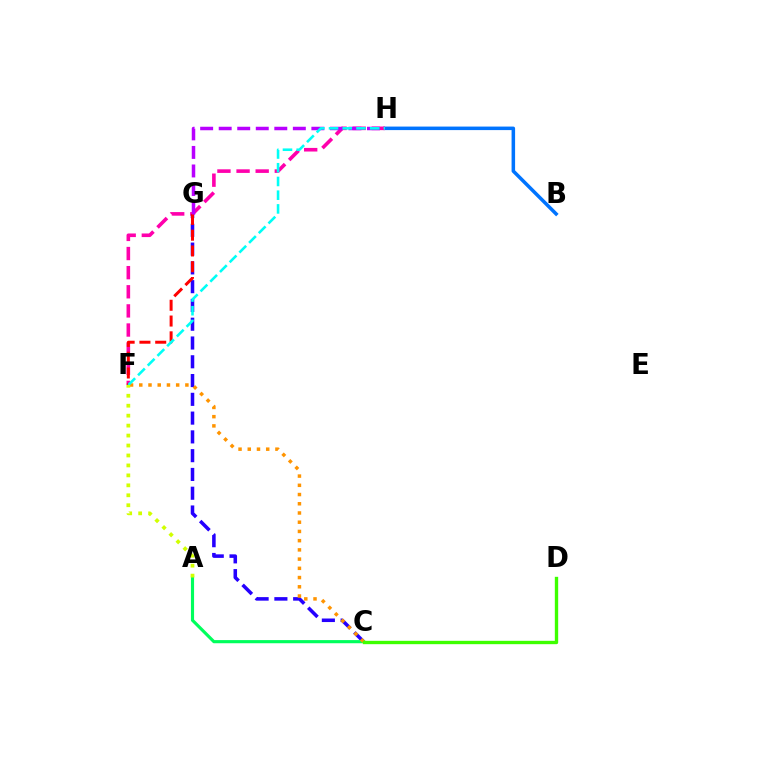{('B', 'H'): [{'color': '#0074ff', 'line_style': 'solid', 'thickness': 2.54}], ('C', 'G'): [{'color': '#2500ff', 'line_style': 'dashed', 'thickness': 2.55}], ('F', 'H'): [{'color': '#ff00ac', 'line_style': 'dashed', 'thickness': 2.6}, {'color': '#00fff6', 'line_style': 'dashed', 'thickness': 1.86}], ('A', 'C'): [{'color': '#00ff5c', 'line_style': 'solid', 'thickness': 2.26}], ('F', 'G'): [{'color': '#ff0000', 'line_style': 'dashed', 'thickness': 2.14}], ('C', 'F'): [{'color': '#ff9400', 'line_style': 'dotted', 'thickness': 2.51}], ('G', 'H'): [{'color': '#b900ff', 'line_style': 'dashed', 'thickness': 2.52}], ('C', 'D'): [{'color': '#3dff00', 'line_style': 'solid', 'thickness': 2.41}], ('A', 'F'): [{'color': '#d1ff00', 'line_style': 'dotted', 'thickness': 2.7}]}